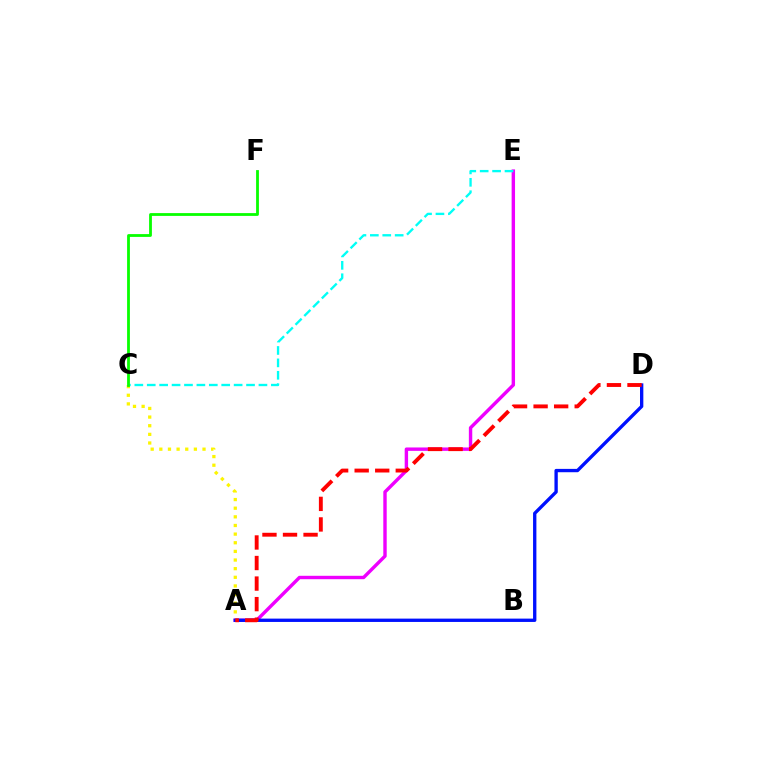{('A', 'C'): [{'color': '#fcf500', 'line_style': 'dotted', 'thickness': 2.35}], ('A', 'E'): [{'color': '#ee00ff', 'line_style': 'solid', 'thickness': 2.45}], ('C', 'E'): [{'color': '#00fff6', 'line_style': 'dashed', 'thickness': 1.69}], ('C', 'F'): [{'color': '#08ff00', 'line_style': 'solid', 'thickness': 2.02}], ('A', 'D'): [{'color': '#0010ff', 'line_style': 'solid', 'thickness': 2.4}, {'color': '#ff0000', 'line_style': 'dashed', 'thickness': 2.79}]}